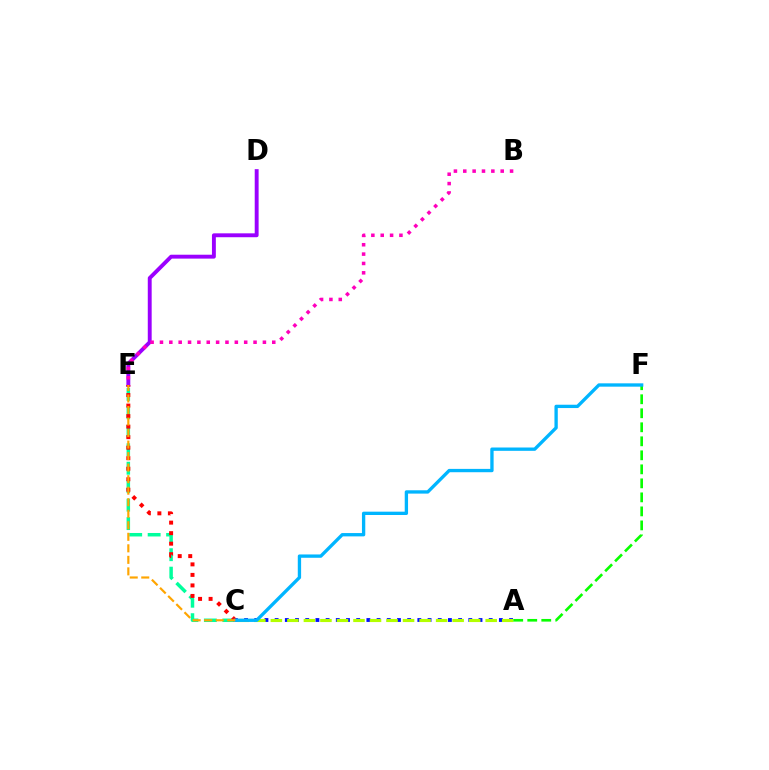{('D', 'E'): [{'color': '#9b00ff', 'line_style': 'solid', 'thickness': 2.8}], ('A', 'C'): [{'color': '#0010ff', 'line_style': 'dotted', 'thickness': 2.77}, {'color': '#b3ff00', 'line_style': 'dashed', 'thickness': 2.25}], ('C', 'E'): [{'color': '#00ff9d', 'line_style': 'dashed', 'thickness': 2.51}, {'color': '#ff0000', 'line_style': 'dotted', 'thickness': 2.86}, {'color': '#ffa500', 'line_style': 'dashed', 'thickness': 1.57}], ('A', 'F'): [{'color': '#08ff00', 'line_style': 'dashed', 'thickness': 1.9}], ('C', 'F'): [{'color': '#00b5ff', 'line_style': 'solid', 'thickness': 2.4}], ('B', 'E'): [{'color': '#ff00bd', 'line_style': 'dotted', 'thickness': 2.54}]}